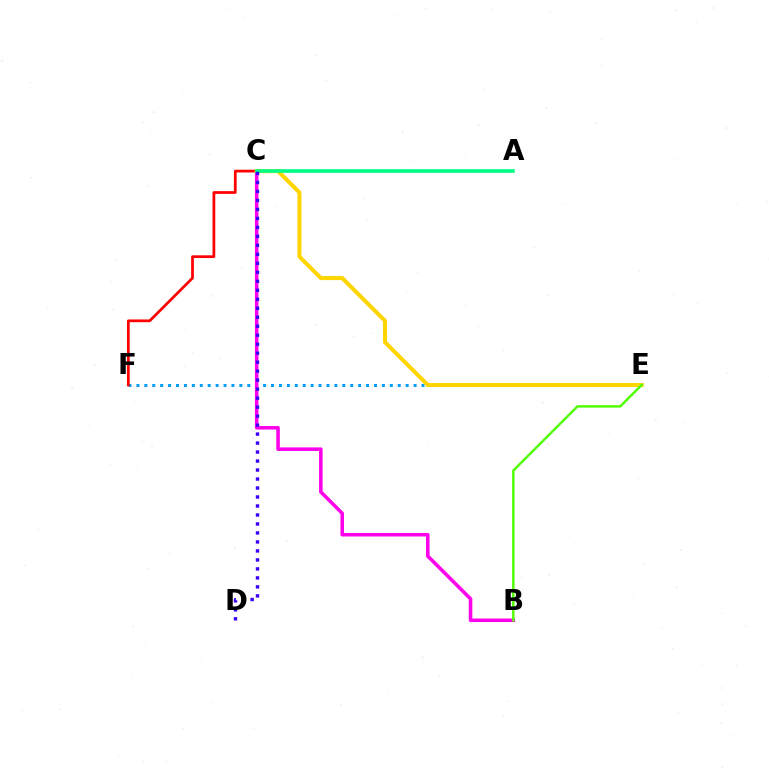{('E', 'F'): [{'color': '#009eff', 'line_style': 'dotted', 'thickness': 2.15}], ('C', 'F'): [{'color': '#ff0000', 'line_style': 'solid', 'thickness': 1.97}], ('B', 'C'): [{'color': '#ff00ed', 'line_style': 'solid', 'thickness': 2.56}], ('C', 'E'): [{'color': '#ffd500', 'line_style': 'solid', 'thickness': 2.91}], ('A', 'C'): [{'color': '#00ff86', 'line_style': 'solid', 'thickness': 2.62}], ('C', 'D'): [{'color': '#3700ff', 'line_style': 'dotted', 'thickness': 2.44}], ('B', 'E'): [{'color': '#4fff00', 'line_style': 'solid', 'thickness': 1.76}]}